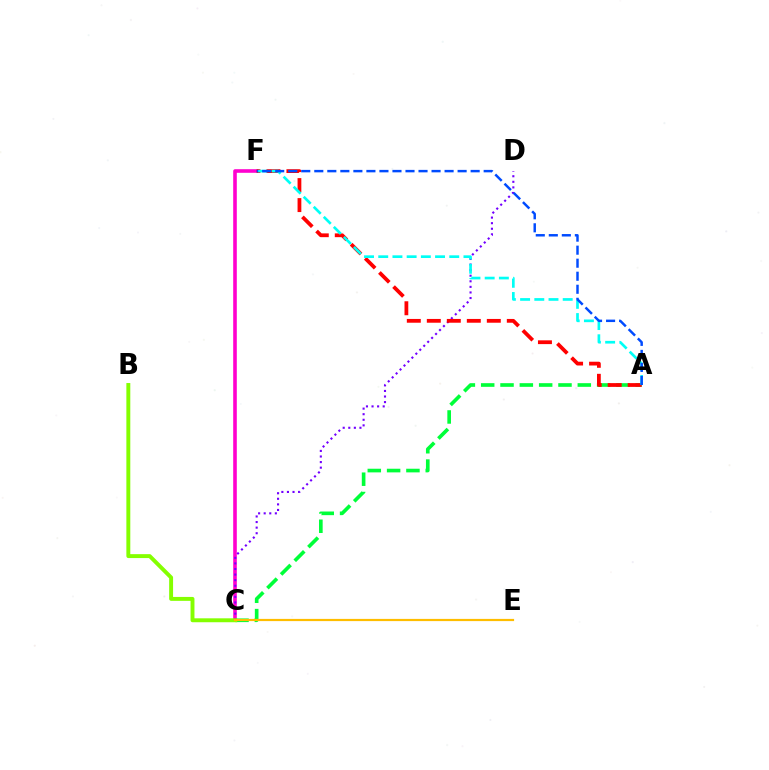{('A', 'C'): [{'color': '#00ff39', 'line_style': 'dashed', 'thickness': 2.62}], ('C', 'F'): [{'color': '#ff00cf', 'line_style': 'solid', 'thickness': 2.59}], ('C', 'D'): [{'color': '#7200ff', 'line_style': 'dotted', 'thickness': 1.52}], ('A', 'F'): [{'color': '#ff0000', 'line_style': 'dashed', 'thickness': 2.72}, {'color': '#00fff6', 'line_style': 'dashed', 'thickness': 1.93}, {'color': '#004bff', 'line_style': 'dashed', 'thickness': 1.77}], ('B', 'C'): [{'color': '#84ff00', 'line_style': 'solid', 'thickness': 2.82}], ('C', 'E'): [{'color': '#ffbd00', 'line_style': 'solid', 'thickness': 1.59}]}